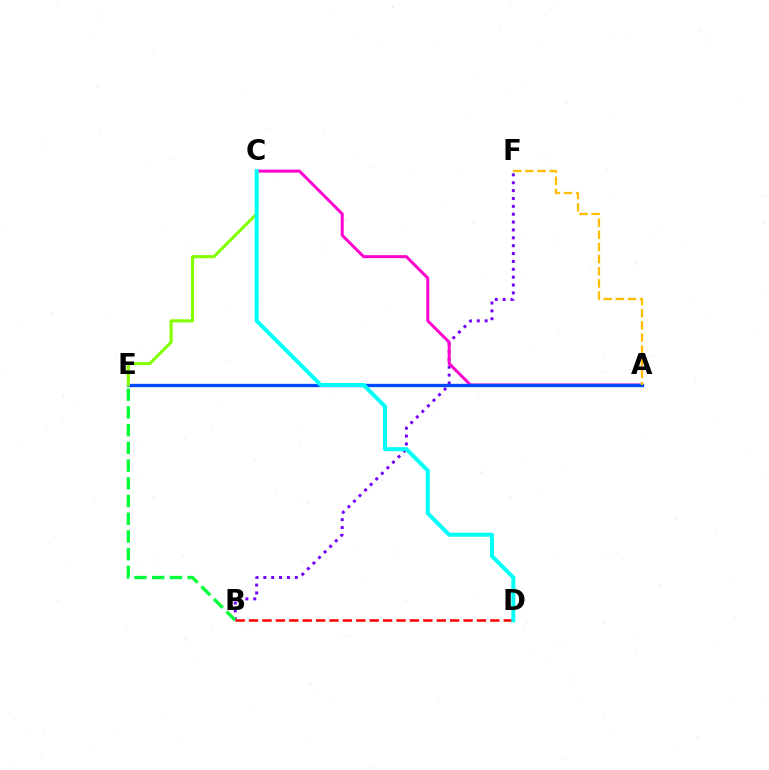{('B', 'F'): [{'color': '#7200ff', 'line_style': 'dotted', 'thickness': 2.14}], ('A', 'C'): [{'color': '#ff00cf', 'line_style': 'solid', 'thickness': 2.15}], ('B', 'E'): [{'color': '#00ff39', 'line_style': 'dashed', 'thickness': 2.41}], ('A', 'E'): [{'color': '#004bff', 'line_style': 'solid', 'thickness': 2.4}], ('C', 'E'): [{'color': '#84ff00', 'line_style': 'solid', 'thickness': 2.23}], ('A', 'F'): [{'color': '#ffbd00', 'line_style': 'dashed', 'thickness': 1.65}], ('B', 'D'): [{'color': '#ff0000', 'line_style': 'dashed', 'thickness': 1.82}], ('C', 'D'): [{'color': '#00fff6', 'line_style': 'solid', 'thickness': 2.89}]}